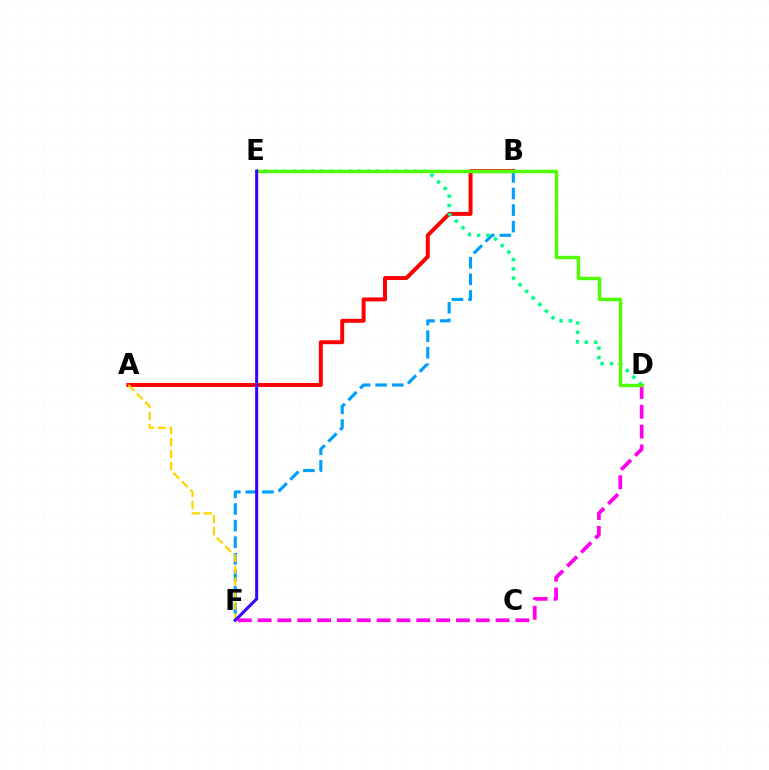{('A', 'B'): [{'color': '#ff0000', 'line_style': 'solid', 'thickness': 2.85}], ('B', 'F'): [{'color': '#009eff', 'line_style': 'dashed', 'thickness': 2.25}], ('D', 'F'): [{'color': '#ff00ed', 'line_style': 'dashed', 'thickness': 2.69}], ('A', 'F'): [{'color': '#ffd500', 'line_style': 'dashed', 'thickness': 1.62}], ('D', 'E'): [{'color': '#00ff86', 'line_style': 'dotted', 'thickness': 2.53}, {'color': '#4fff00', 'line_style': 'solid', 'thickness': 2.48}], ('E', 'F'): [{'color': '#3700ff', 'line_style': 'solid', 'thickness': 2.19}]}